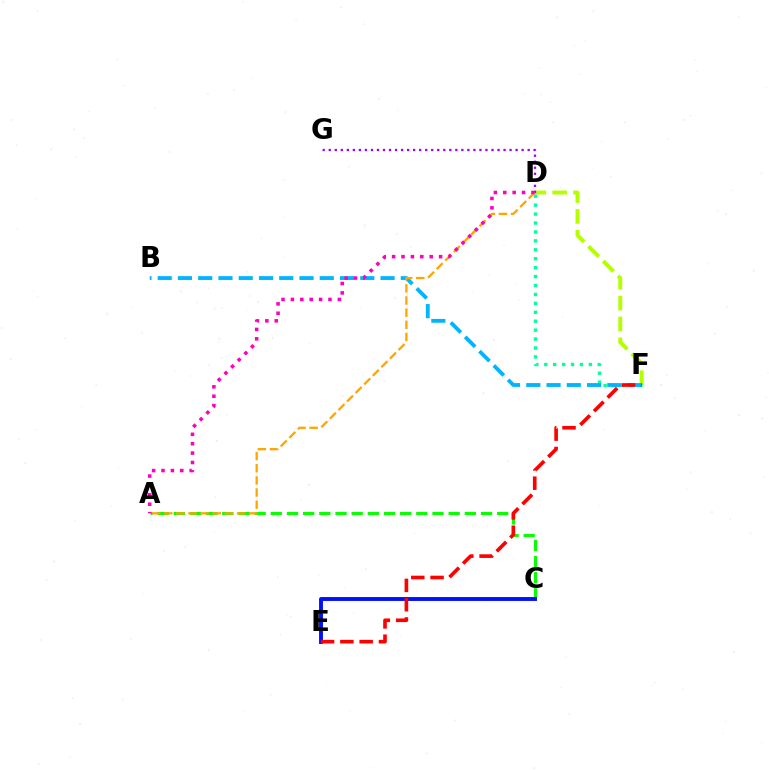{('D', 'F'): [{'color': '#b3ff00', 'line_style': 'dashed', 'thickness': 2.84}, {'color': '#00ff9d', 'line_style': 'dotted', 'thickness': 2.43}], ('A', 'C'): [{'color': '#08ff00', 'line_style': 'dashed', 'thickness': 2.2}], ('D', 'G'): [{'color': '#9b00ff', 'line_style': 'dotted', 'thickness': 1.64}], ('B', 'F'): [{'color': '#00b5ff', 'line_style': 'dashed', 'thickness': 2.75}], ('A', 'D'): [{'color': '#ffa500', 'line_style': 'dashed', 'thickness': 1.65}, {'color': '#ff00bd', 'line_style': 'dotted', 'thickness': 2.55}], ('C', 'E'): [{'color': '#0010ff', 'line_style': 'solid', 'thickness': 2.81}], ('E', 'F'): [{'color': '#ff0000', 'line_style': 'dashed', 'thickness': 2.62}]}